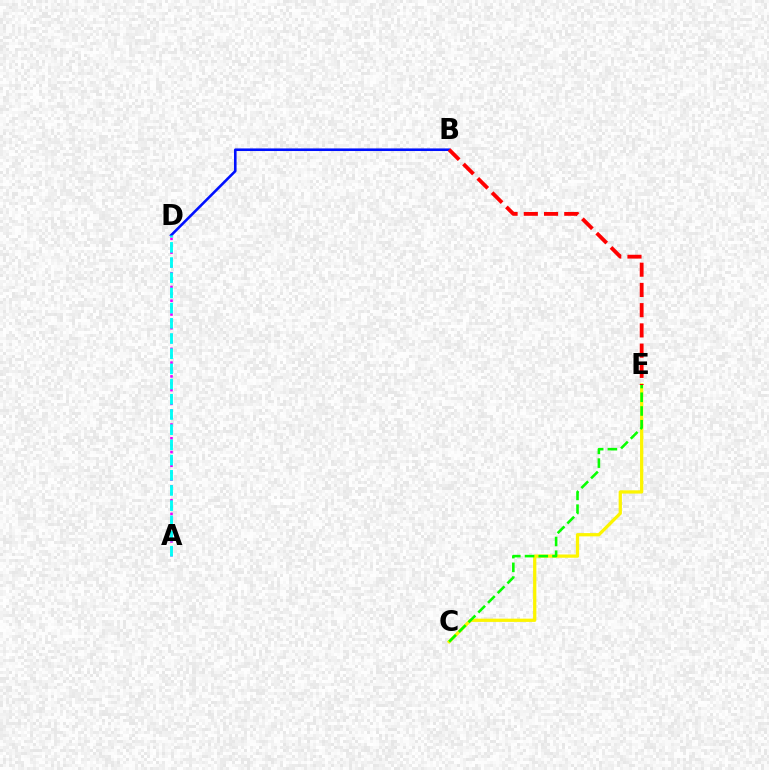{('B', 'D'): [{'color': '#0010ff', 'line_style': 'solid', 'thickness': 1.87}], ('A', 'D'): [{'color': '#ee00ff', 'line_style': 'dotted', 'thickness': 1.87}, {'color': '#00fff6', 'line_style': 'dashed', 'thickness': 2.06}], ('C', 'E'): [{'color': '#fcf500', 'line_style': 'solid', 'thickness': 2.35}, {'color': '#08ff00', 'line_style': 'dashed', 'thickness': 1.87}], ('B', 'E'): [{'color': '#ff0000', 'line_style': 'dashed', 'thickness': 2.75}]}